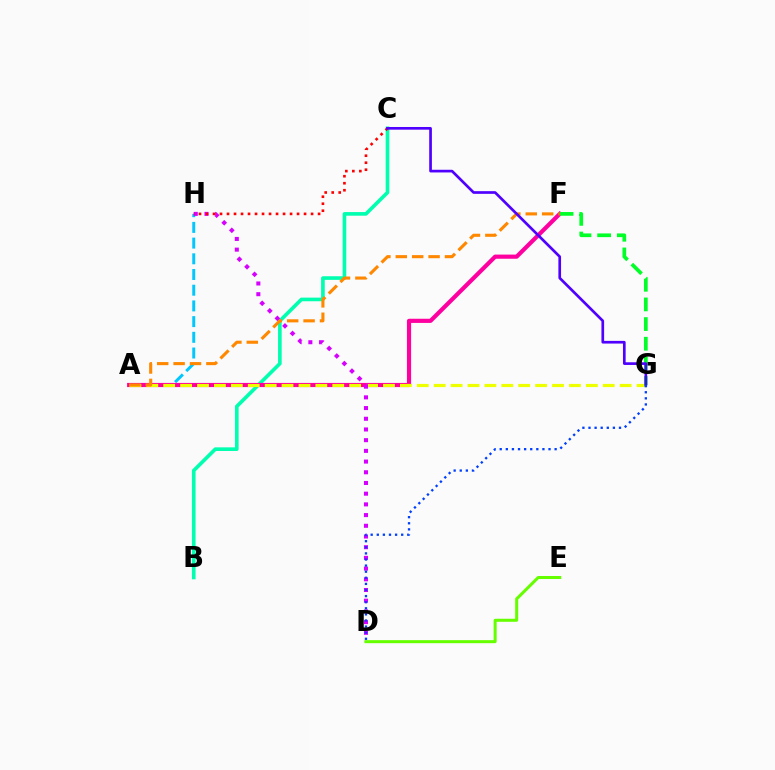{('A', 'H'): [{'color': '#00c7ff', 'line_style': 'dashed', 'thickness': 2.13}], ('B', 'C'): [{'color': '#00ffaf', 'line_style': 'solid', 'thickness': 2.61}], ('A', 'F'): [{'color': '#ff00a0', 'line_style': 'solid', 'thickness': 3.0}, {'color': '#ff8800', 'line_style': 'dashed', 'thickness': 2.23}], ('A', 'G'): [{'color': '#eeff00', 'line_style': 'dashed', 'thickness': 2.3}], ('D', 'H'): [{'color': '#d600ff', 'line_style': 'dotted', 'thickness': 2.91}], ('C', 'H'): [{'color': '#ff0000', 'line_style': 'dotted', 'thickness': 1.9}], ('F', 'G'): [{'color': '#00ff27', 'line_style': 'dashed', 'thickness': 2.67}], ('C', 'G'): [{'color': '#4f00ff', 'line_style': 'solid', 'thickness': 1.93}], ('D', 'E'): [{'color': '#66ff00', 'line_style': 'solid', 'thickness': 2.18}], ('D', 'G'): [{'color': '#003fff', 'line_style': 'dotted', 'thickness': 1.66}]}